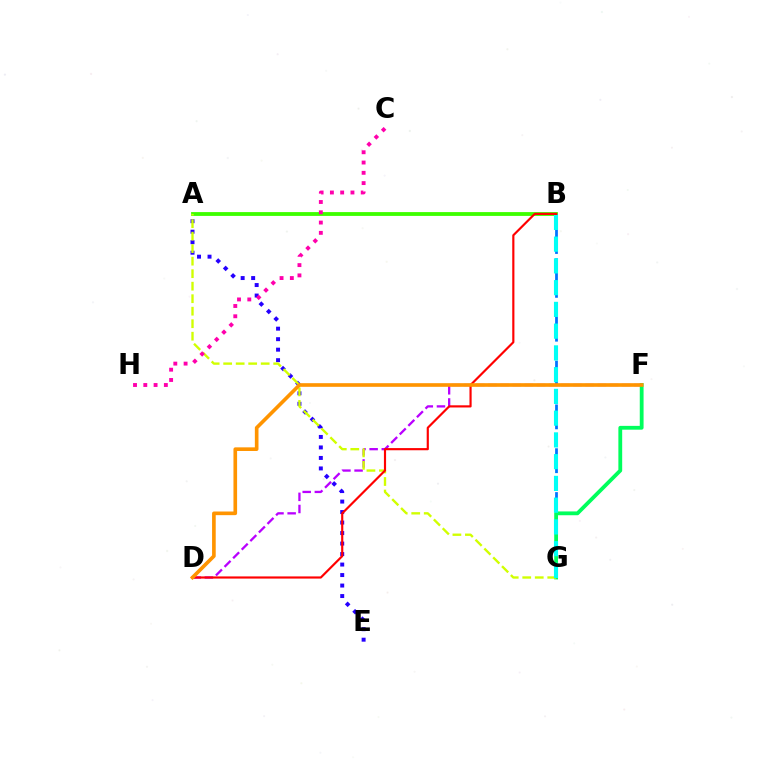{('A', 'B'): [{'color': '#3dff00', 'line_style': 'solid', 'thickness': 2.75}], ('D', 'F'): [{'color': '#b900ff', 'line_style': 'dashed', 'thickness': 1.65}, {'color': '#ff9400', 'line_style': 'solid', 'thickness': 2.62}], ('B', 'G'): [{'color': '#0074ff', 'line_style': 'dashed', 'thickness': 1.99}, {'color': '#00fff6', 'line_style': 'dashed', 'thickness': 2.95}], ('F', 'G'): [{'color': '#00ff5c', 'line_style': 'solid', 'thickness': 2.74}], ('A', 'E'): [{'color': '#2500ff', 'line_style': 'dotted', 'thickness': 2.85}], ('A', 'G'): [{'color': '#d1ff00', 'line_style': 'dashed', 'thickness': 1.7}], ('C', 'H'): [{'color': '#ff00ac', 'line_style': 'dotted', 'thickness': 2.79}], ('B', 'D'): [{'color': '#ff0000', 'line_style': 'solid', 'thickness': 1.56}]}